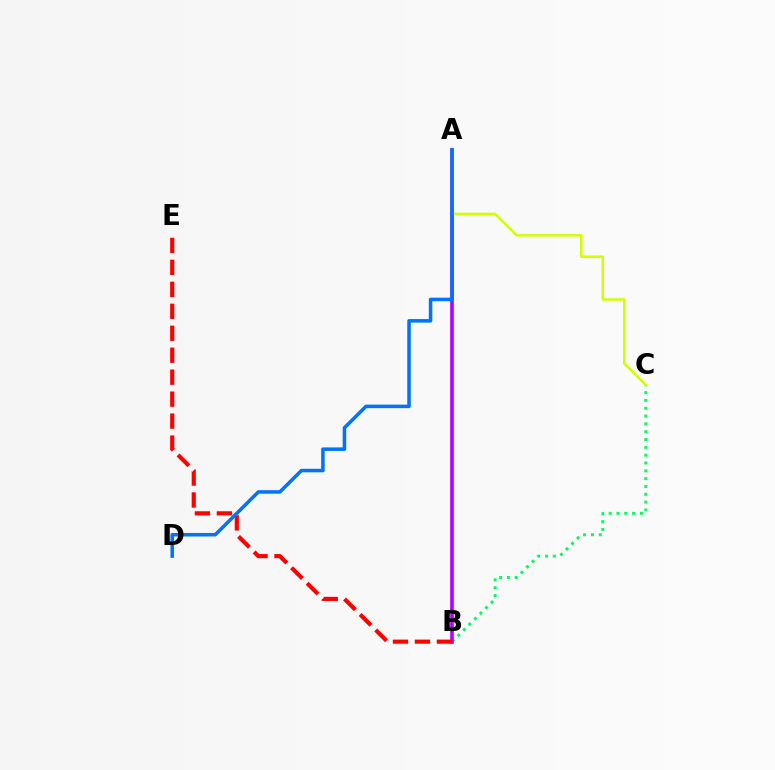{('B', 'C'): [{'color': '#00ff5c', 'line_style': 'dotted', 'thickness': 2.12}], ('A', 'B'): [{'color': '#b900ff', 'line_style': 'solid', 'thickness': 2.62}], ('A', 'C'): [{'color': '#d1ff00', 'line_style': 'solid', 'thickness': 1.79}], ('B', 'E'): [{'color': '#ff0000', 'line_style': 'dashed', 'thickness': 2.98}], ('A', 'D'): [{'color': '#0074ff', 'line_style': 'solid', 'thickness': 2.54}]}